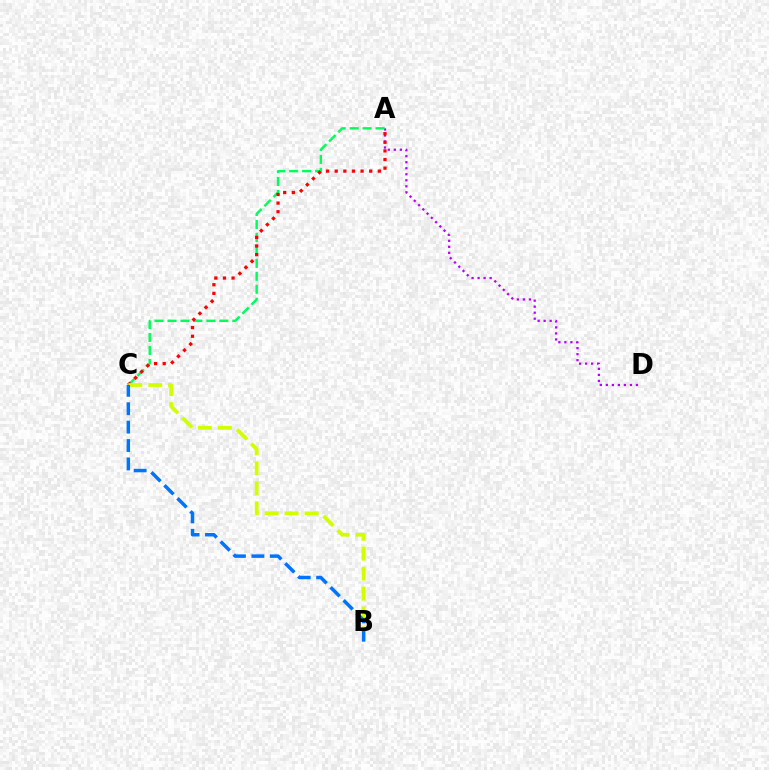{('A', 'D'): [{'color': '#b900ff', 'line_style': 'dotted', 'thickness': 1.63}], ('A', 'C'): [{'color': '#00ff5c', 'line_style': 'dashed', 'thickness': 1.76}, {'color': '#ff0000', 'line_style': 'dotted', 'thickness': 2.34}], ('B', 'C'): [{'color': '#d1ff00', 'line_style': 'dashed', 'thickness': 2.71}, {'color': '#0074ff', 'line_style': 'dashed', 'thickness': 2.5}]}